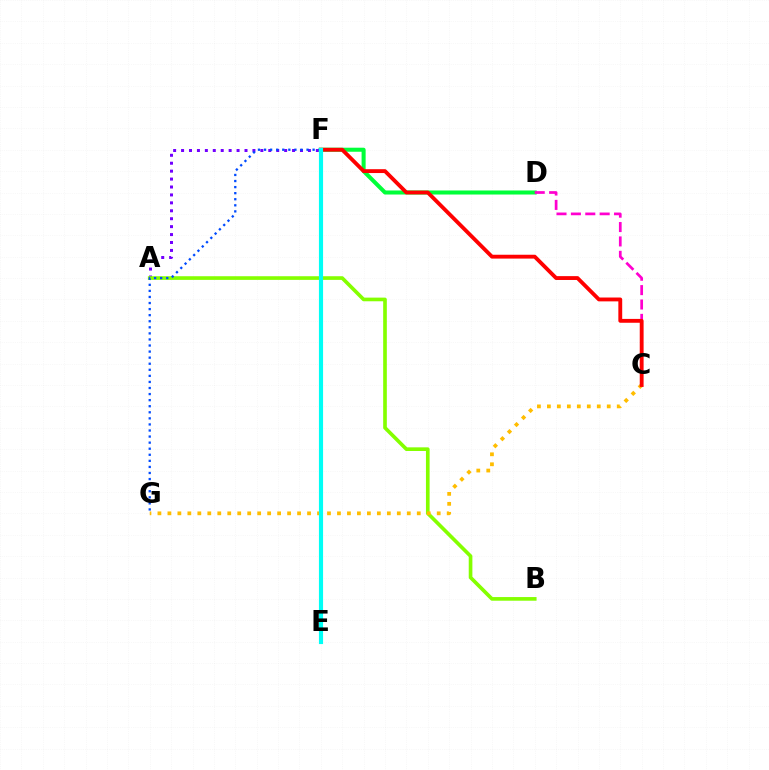{('A', 'F'): [{'color': '#7200ff', 'line_style': 'dotted', 'thickness': 2.15}], ('D', 'F'): [{'color': '#00ff39', 'line_style': 'solid', 'thickness': 2.91}], ('C', 'D'): [{'color': '#ff00cf', 'line_style': 'dashed', 'thickness': 1.95}], ('A', 'B'): [{'color': '#84ff00', 'line_style': 'solid', 'thickness': 2.63}], ('F', 'G'): [{'color': '#004bff', 'line_style': 'dotted', 'thickness': 1.65}], ('C', 'G'): [{'color': '#ffbd00', 'line_style': 'dotted', 'thickness': 2.71}], ('C', 'F'): [{'color': '#ff0000', 'line_style': 'solid', 'thickness': 2.77}], ('E', 'F'): [{'color': '#00fff6', 'line_style': 'solid', 'thickness': 2.98}]}